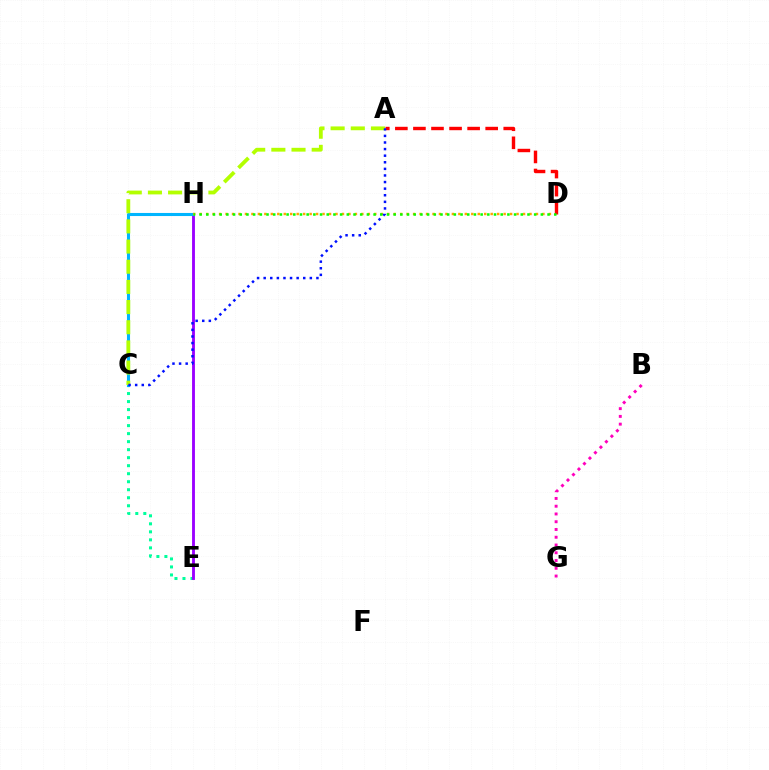{('C', 'E'): [{'color': '#00ff9d', 'line_style': 'dotted', 'thickness': 2.18}], ('E', 'H'): [{'color': '#9b00ff', 'line_style': 'solid', 'thickness': 2.06}], ('C', 'H'): [{'color': '#00b5ff', 'line_style': 'solid', 'thickness': 2.21}], ('A', 'C'): [{'color': '#b3ff00', 'line_style': 'dashed', 'thickness': 2.74}, {'color': '#0010ff', 'line_style': 'dotted', 'thickness': 1.79}], ('D', 'H'): [{'color': '#ffa500', 'line_style': 'dotted', 'thickness': 1.76}, {'color': '#08ff00', 'line_style': 'dotted', 'thickness': 1.82}], ('A', 'D'): [{'color': '#ff0000', 'line_style': 'dashed', 'thickness': 2.45}], ('B', 'G'): [{'color': '#ff00bd', 'line_style': 'dotted', 'thickness': 2.11}]}